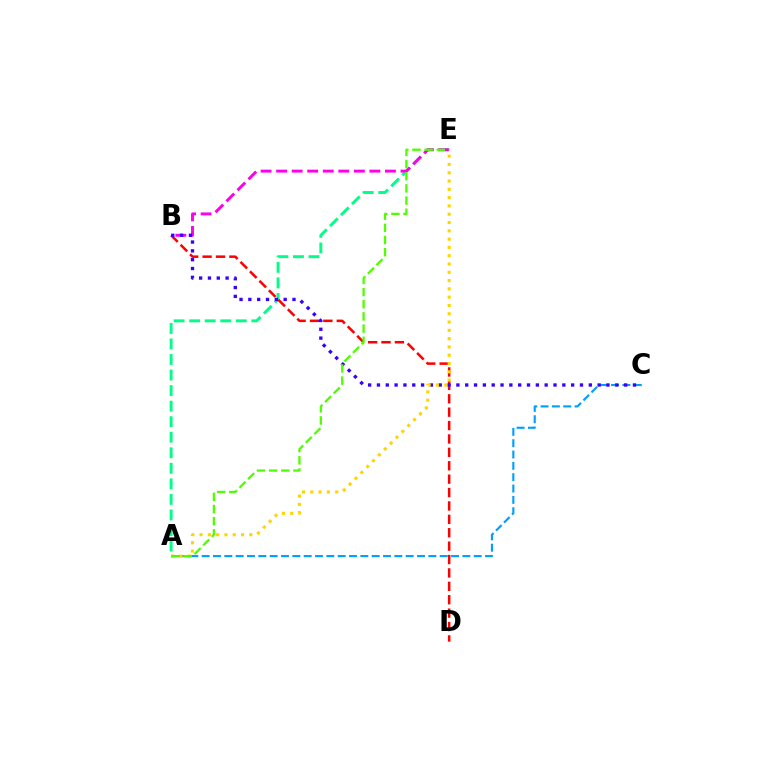{('A', 'E'): [{'color': '#00ff86', 'line_style': 'dashed', 'thickness': 2.11}, {'color': '#ffd500', 'line_style': 'dotted', 'thickness': 2.25}, {'color': '#4fff00', 'line_style': 'dashed', 'thickness': 1.65}], ('A', 'C'): [{'color': '#009eff', 'line_style': 'dashed', 'thickness': 1.54}], ('B', 'D'): [{'color': '#ff0000', 'line_style': 'dashed', 'thickness': 1.82}], ('B', 'E'): [{'color': '#ff00ed', 'line_style': 'dashed', 'thickness': 2.11}], ('B', 'C'): [{'color': '#3700ff', 'line_style': 'dotted', 'thickness': 2.4}]}